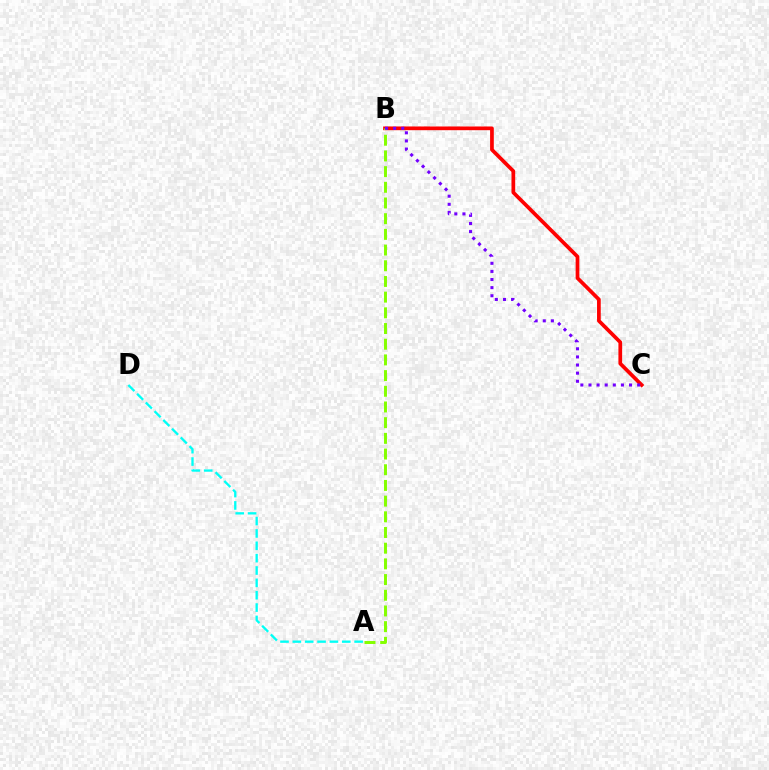{('B', 'C'): [{'color': '#ff0000', 'line_style': 'solid', 'thickness': 2.68}, {'color': '#7200ff', 'line_style': 'dotted', 'thickness': 2.2}], ('A', 'B'): [{'color': '#84ff00', 'line_style': 'dashed', 'thickness': 2.13}], ('A', 'D'): [{'color': '#00fff6', 'line_style': 'dashed', 'thickness': 1.68}]}